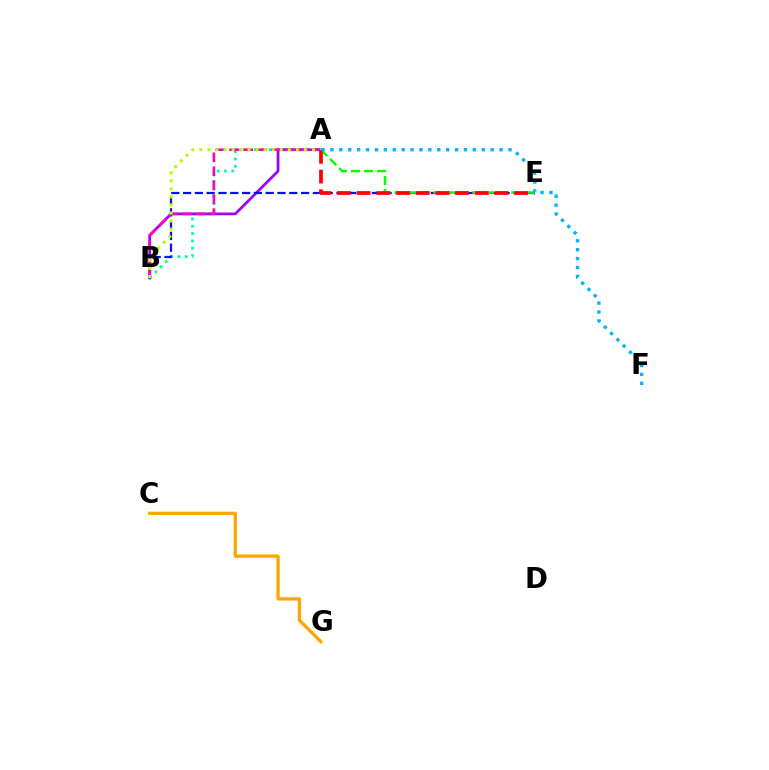{('A', 'B'): [{'color': '#00ff9d', 'line_style': 'dotted', 'thickness': 1.99}, {'color': '#9b00ff', 'line_style': 'solid', 'thickness': 1.96}, {'color': '#ff00bd', 'line_style': 'dashed', 'thickness': 1.9}, {'color': '#b3ff00', 'line_style': 'dotted', 'thickness': 2.19}], ('C', 'G'): [{'color': '#ffa500', 'line_style': 'solid', 'thickness': 2.37}], ('B', 'E'): [{'color': '#0010ff', 'line_style': 'dashed', 'thickness': 1.6}], ('A', 'E'): [{'color': '#08ff00', 'line_style': 'dashed', 'thickness': 1.76}, {'color': '#ff0000', 'line_style': 'dashed', 'thickness': 2.67}], ('A', 'F'): [{'color': '#00b5ff', 'line_style': 'dotted', 'thickness': 2.42}]}